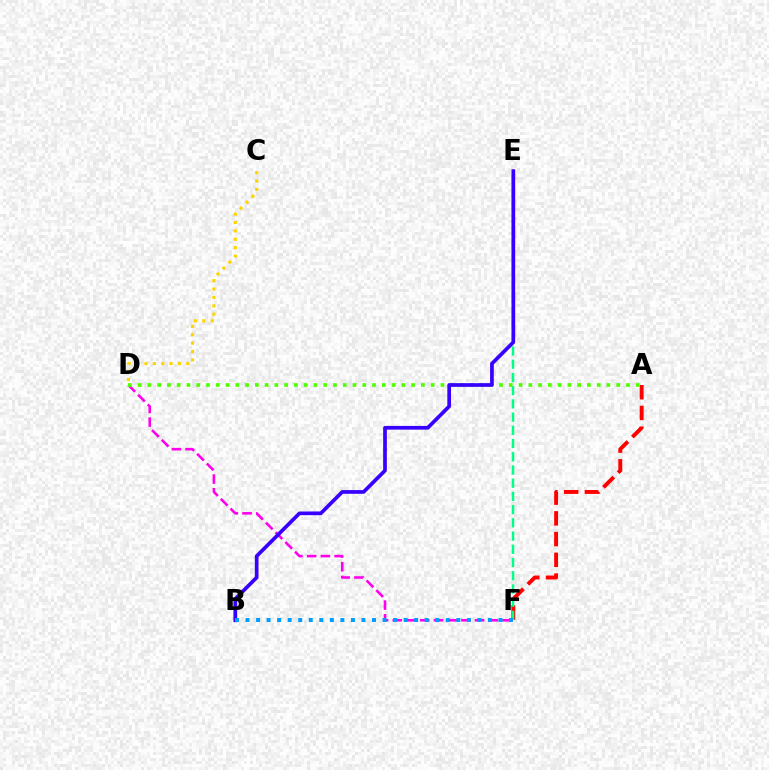{('D', 'F'): [{'color': '#ff00ed', 'line_style': 'dashed', 'thickness': 1.86}], ('A', 'F'): [{'color': '#ff0000', 'line_style': 'dashed', 'thickness': 2.82}], ('A', 'D'): [{'color': '#4fff00', 'line_style': 'dotted', 'thickness': 2.65}], ('E', 'F'): [{'color': '#00ff86', 'line_style': 'dashed', 'thickness': 1.8}], ('B', 'E'): [{'color': '#3700ff', 'line_style': 'solid', 'thickness': 2.66}], ('B', 'F'): [{'color': '#009eff', 'line_style': 'dotted', 'thickness': 2.86}], ('C', 'D'): [{'color': '#ffd500', 'line_style': 'dotted', 'thickness': 2.28}]}